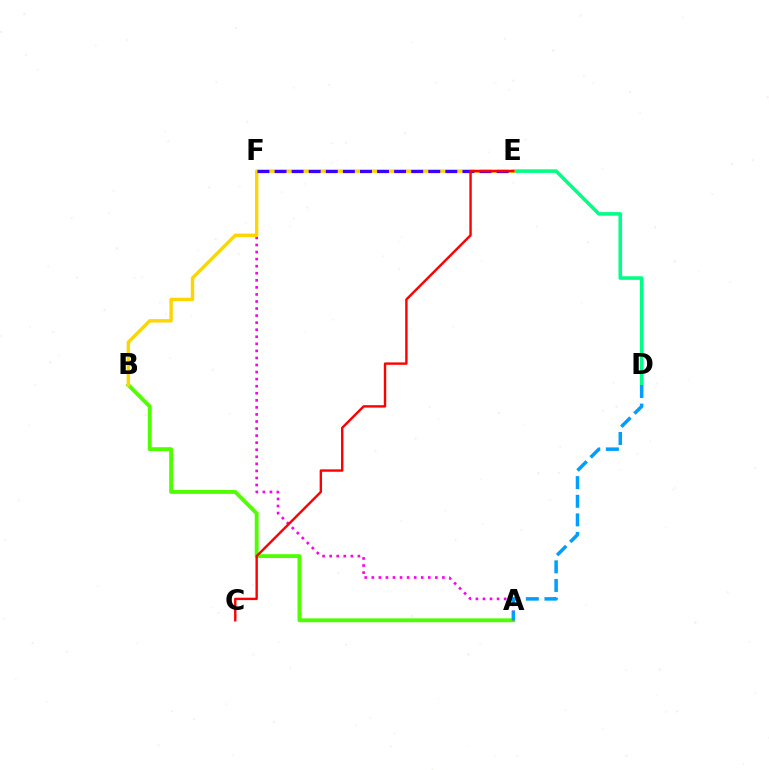{('A', 'B'): [{'color': '#4fff00', 'line_style': 'solid', 'thickness': 2.79}], ('D', 'E'): [{'color': '#00ff86', 'line_style': 'solid', 'thickness': 2.57}], ('A', 'F'): [{'color': '#ff00ed', 'line_style': 'dotted', 'thickness': 1.92}], ('B', 'E'): [{'color': '#ffd500', 'line_style': 'solid', 'thickness': 2.46}], ('E', 'F'): [{'color': '#3700ff', 'line_style': 'dashed', 'thickness': 2.32}], ('A', 'D'): [{'color': '#009eff', 'line_style': 'dashed', 'thickness': 2.53}], ('C', 'E'): [{'color': '#ff0000', 'line_style': 'solid', 'thickness': 1.73}]}